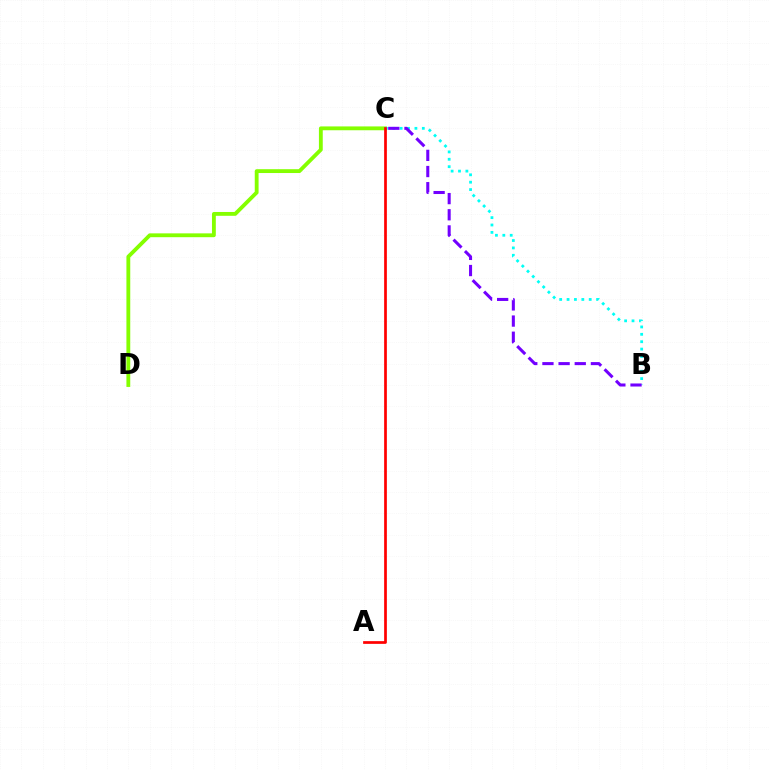{('C', 'D'): [{'color': '#84ff00', 'line_style': 'solid', 'thickness': 2.76}], ('B', 'C'): [{'color': '#00fff6', 'line_style': 'dotted', 'thickness': 2.01}, {'color': '#7200ff', 'line_style': 'dashed', 'thickness': 2.19}], ('A', 'C'): [{'color': '#ff0000', 'line_style': 'solid', 'thickness': 1.96}]}